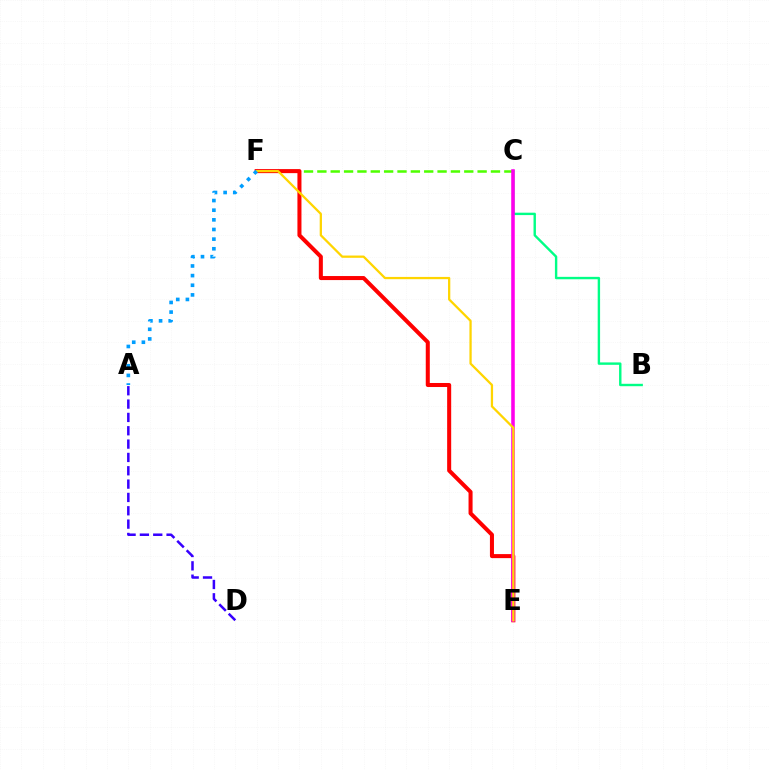{('C', 'F'): [{'color': '#4fff00', 'line_style': 'dashed', 'thickness': 1.81}], ('E', 'F'): [{'color': '#ff0000', 'line_style': 'solid', 'thickness': 2.9}, {'color': '#ffd500', 'line_style': 'solid', 'thickness': 1.63}], ('B', 'C'): [{'color': '#00ff86', 'line_style': 'solid', 'thickness': 1.73}], ('A', 'D'): [{'color': '#3700ff', 'line_style': 'dashed', 'thickness': 1.81}], ('C', 'E'): [{'color': '#ff00ed', 'line_style': 'solid', 'thickness': 2.57}], ('A', 'F'): [{'color': '#009eff', 'line_style': 'dotted', 'thickness': 2.62}]}